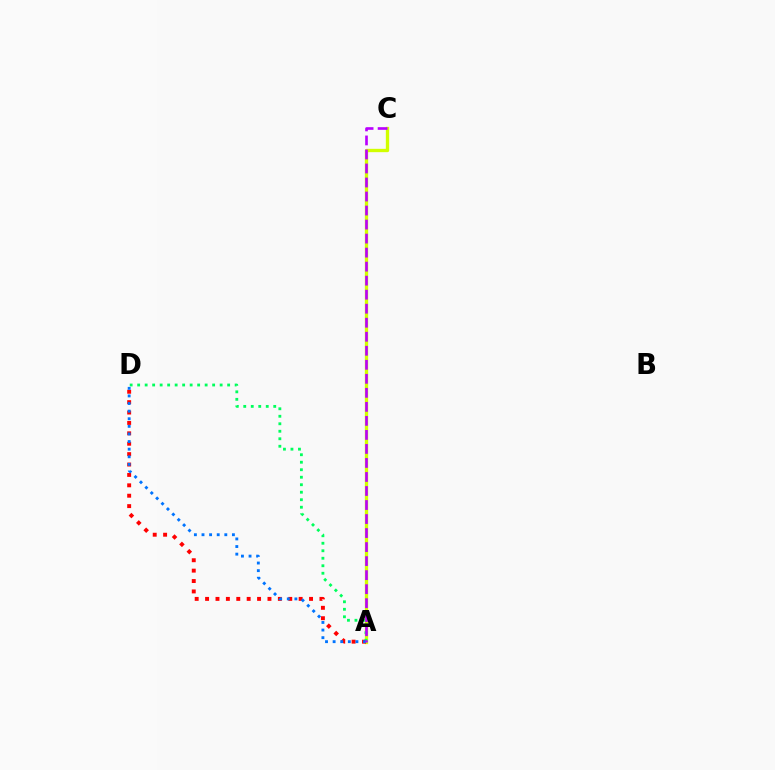{('A', 'C'): [{'color': '#d1ff00', 'line_style': 'solid', 'thickness': 2.41}, {'color': '#b900ff', 'line_style': 'dashed', 'thickness': 1.9}], ('A', 'D'): [{'color': '#ff0000', 'line_style': 'dotted', 'thickness': 2.82}, {'color': '#00ff5c', 'line_style': 'dotted', 'thickness': 2.04}, {'color': '#0074ff', 'line_style': 'dotted', 'thickness': 2.07}]}